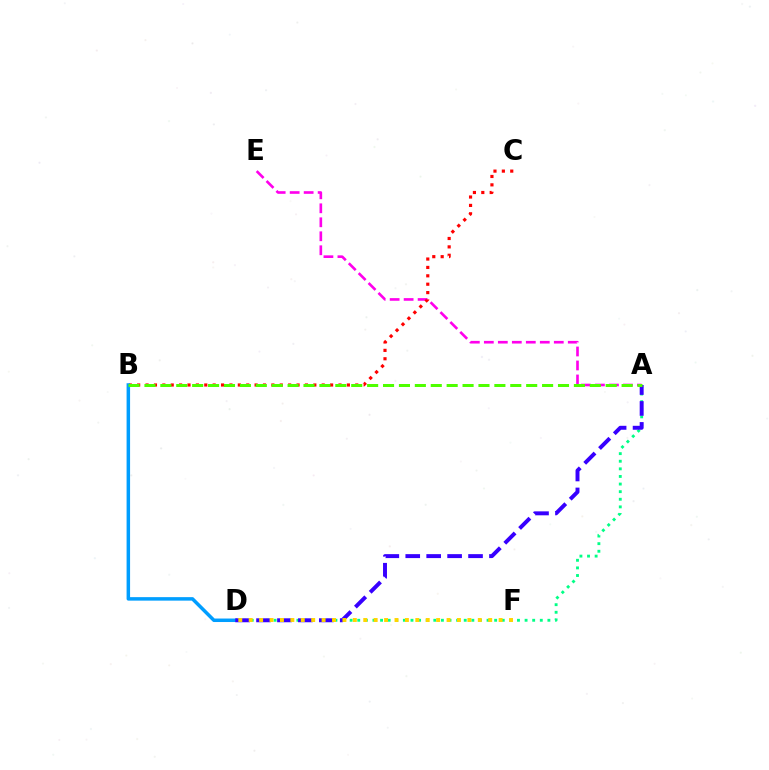{('A', 'E'): [{'color': '#ff00ed', 'line_style': 'dashed', 'thickness': 1.9}], ('B', 'C'): [{'color': '#ff0000', 'line_style': 'dotted', 'thickness': 2.28}], ('A', 'D'): [{'color': '#00ff86', 'line_style': 'dotted', 'thickness': 2.07}, {'color': '#3700ff', 'line_style': 'dashed', 'thickness': 2.84}], ('B', 'D'): [{'color': '#009eff', 'line_style': 'solid', 'thickness': 2.51}], ('D', 'F'): [{'color': '#ffd500', 'line_style': 'dotted', 'thickness': 2.83}], ('A', 'B'): [{'color': '#4fff00', 'line_style': 'dashed', 'thickness': 2.16}]}